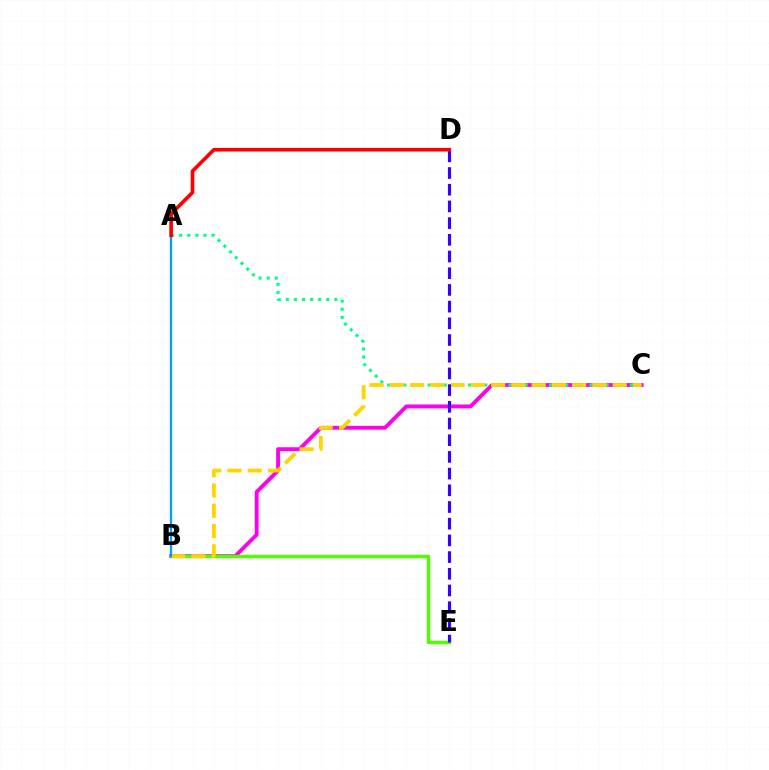{('B', 'C'): [{'color': '#ff00ed', 'line_style': 'solid', 'thickness': 2.77}, {'color': '#ffd500', 'line_style': 'dashed', 'thickness': 2.75}], ('B', 'E'): [{'color': '#4fff00', 'line_style': 'solid', 'thickness': 2.49}], ('A', 'C'): [{'color': '#00ff86', 'line_style': 'dotted', 'thickness': 2.2}], ('D', 'E'): [{'color': '#3700ff', 'line_style': 'dashed', 'thickness': 2.27}], ('A', 'B'): [{'color': '#009eff', 'line_style': 'solid', 'thickness': 1.67}], ('A', 'D'): [{'color': '#ff0000', 'line_style': 'solid', 'thickness': 2.62}]}